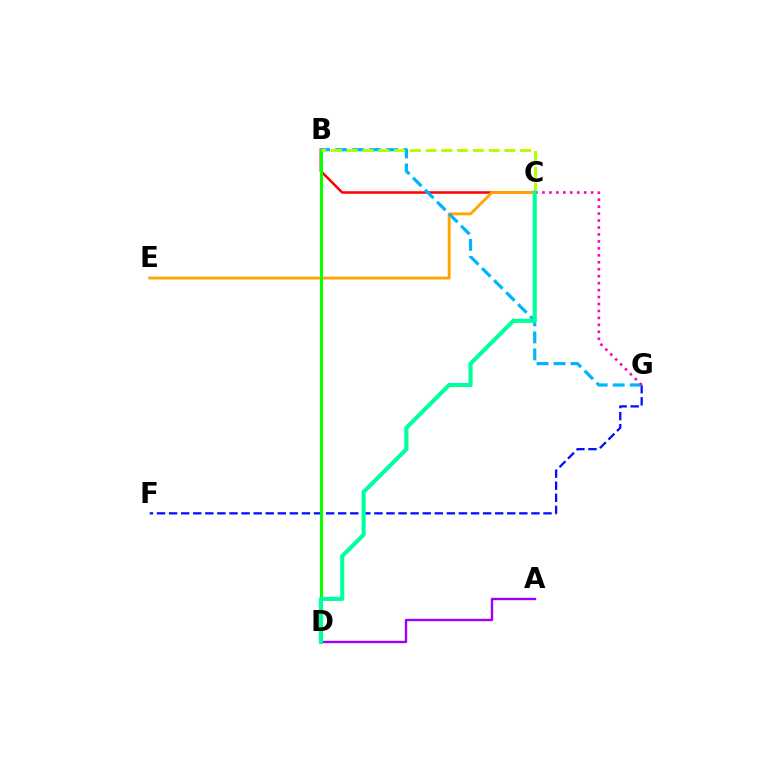{('F', 'G'): [{'color': '#0010ff', 'line_style': 'dashed', 'thickness': 1.64}], ('B', 'C'): [{'color': '#ff0000', 'line_style': 'solid', 'thickness': 1.81}, {'color': '#b3ff00', 'line_style': 'dashed', 'thickness': 2.14}], ('C', 'E'): [{'color': '#ffa500', 'line_style': 'solid', 'thickness': 2.08}], ('A', 'D'): [{'color': '#9b00ff', 'line_style': 'solid', 'thickness': 1.71}], ('B', 'D'): [{'color': '#08ff00', 'line_style': 'solid', 'thickness': 2.21}], ('B', 'G'): [{'color': '#00b5ff', 'line_style': 'dashed', 'thickness': 2.31}], ('C', 'G'): [{'color': '#ff00bd', 'line_style': 'dotted', 'thickness': 1.89}], ('C', 'D'): [{'color': '#00ff9d', 'line_style': 'solid', 'thickness': 2.95}]}